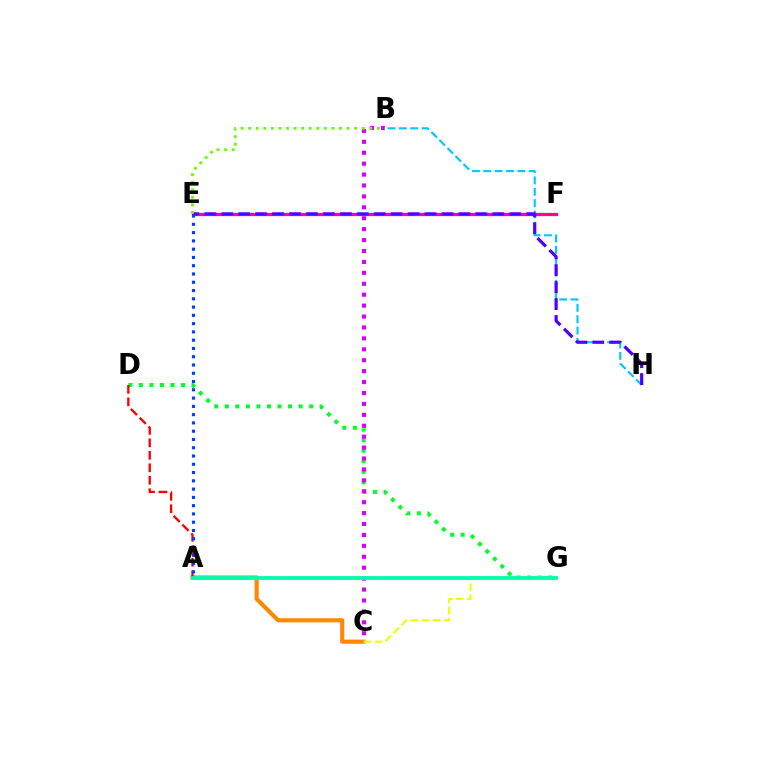{('D', 'G'): [{'color': '#00ff27', 'line_style': 'dotted', 'thickness': 2.86}], ('A', 'C'): [{'color': '#ff8800', 'line_style': 'solid', 'thickness': 2.98}], ('A', 'D'): [{'color': '#ff0000', 'line_style': 'dashed', 'thickness': 1.69}], ('E', 'F'): [{'color': '#ff00a0', 'line_style': 'solid', 'thickness': 2.34}], ('B', 'C'): [{'color': '#d600ff', 'line_style': 'dotted', 'thickness': 2.97}], ('B', 'H'): [{'color': '#00c7ff', 'line_style': 'dashed', 'thickness': 1.54}], ('E', 'H'): [{'color': '#4f00ff', 'line_style': 'dashed', 'thickness': 2.3}], ('C', 'G'): [{'color': '#eeff00', 'line_style': 'dashed', 'thickness': 1.51}], ('A', 'E'): [{'color': '#003fff', 'line_style': 'dotted', 'thickness': 2.25}], ('B', 'E'): [{'color': '#66ff00', 'line_style': 'dotted', 'thickness': 2.06}], ('A', 'G'): [{'color': '#00ffaf', 'line_style': 'solid', 'thickness': 2.74}]}